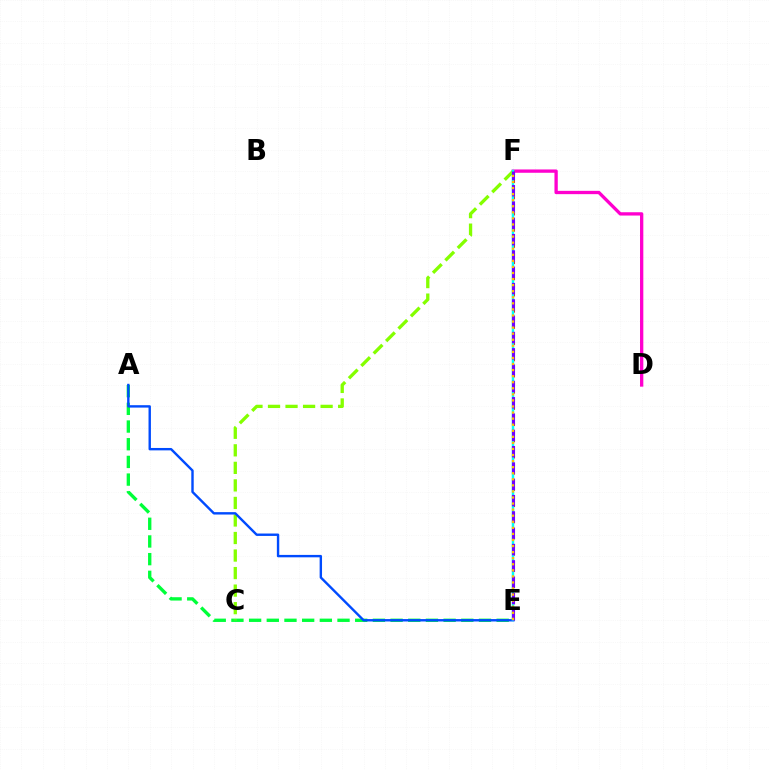{('D', 'F'): [{'color': '#ff00cf', 'line_style': 'solid', 'thickness': 2.38}], ('A', 'E'): [{'color': '#00ff39', 'line_style': 'dashed', 'thickness': 2.4}, {'color': '#004bff', 'line_style': 'solid', 'thickness': 1.73}], ('E', 'F'): [{'color': '#ff0000', 'line_style': 'dotted', 'thickness': 2.2}, {'color': '#00fff6', 'line_style': 'solid', 'thickness': 1.79}, {'color': '#7200ff', 'line_style': 'dashed', 'thickness': 2.22}, {'color': '#ffbd00', 'line_style': 'dotted', 'thickness': 1.65}], ('C', 'F'): [{'color': '#84ff00', 'line_style': 'dashed', 'thickness': 2.38}]}